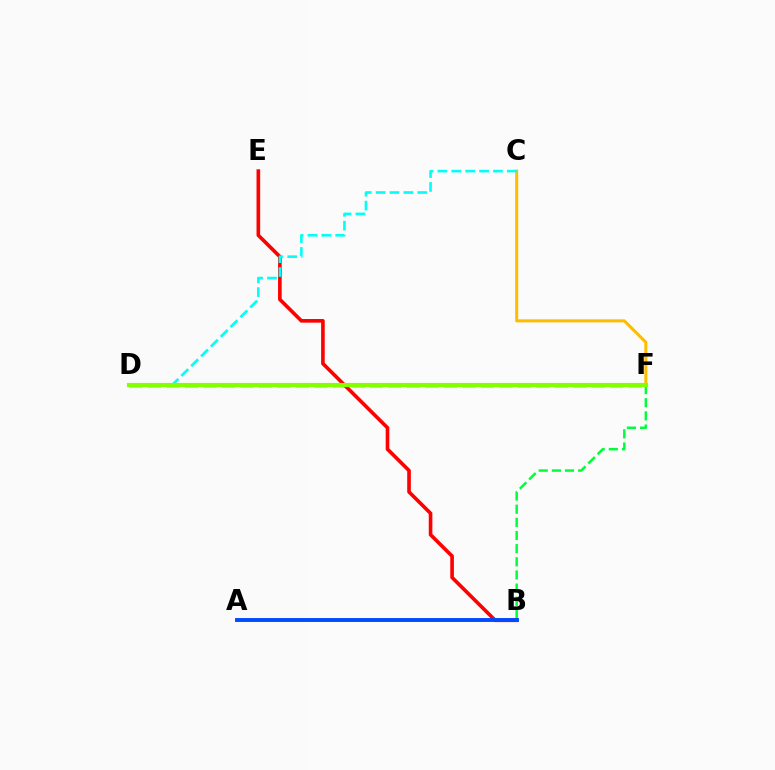{('B', 'E'): [{'color': '#ff0000', 'line_style': 'solid', 'thickness': 2.61}], ('C', 'F'): [{'color': '#ffbd00', 'line_style': 'solid', 'thickness': 2.2}], ('A', 'B'): [{'color': '#7200ff', 'line_style': 'dashed', 'thickness': 1.53}, {'color': '#004bff', 'line_style': 'solid', 'thickness': 2.8}], ('C', 'D'): [{'color': '#00fff6', 'line_style': 'dashed', 'thickness': 1.88}], ('D', 'F'): [{'color': '#ff00cf', 'line_style': 'dashed', 'thickness': 2.51}, {'color': '#84ff00', 'line_style': 'solid', 'thickness': 2.99}], ('B', 'F'): [{'color': '#00ff39', 'line_style': 'dashed', 'thickness': 1.79}]}